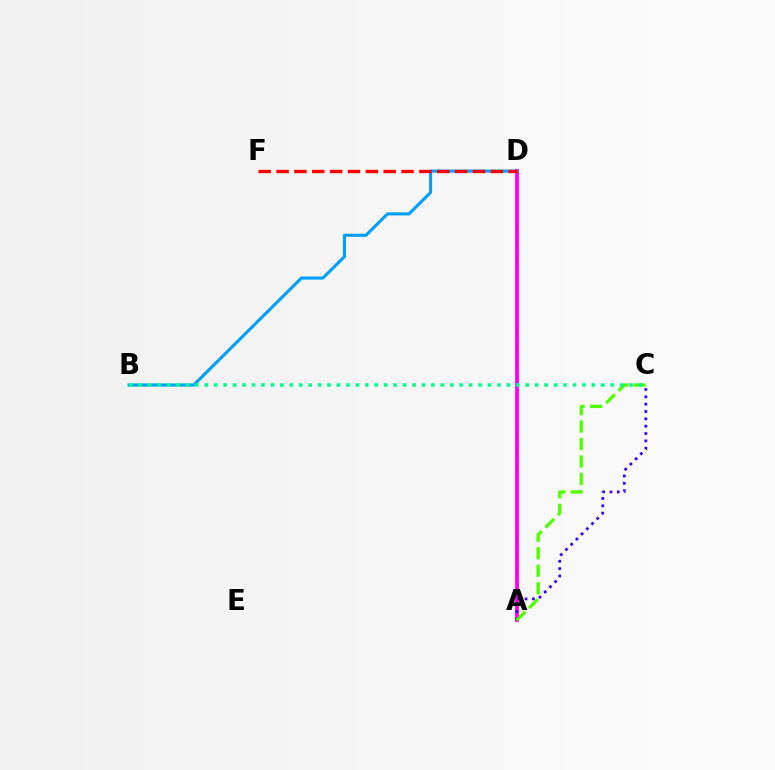{('A', 'D'): [{'color': '#ffd500', 'line_style': 'dashed', 'thickness': 2.02}, {'color': '#ff00ed', 'line_style': 'solid', 'thickness': 2.73}], ('B', 'D'): [{'color': '#009eff', 'line_style': 'solid', 'thickness': 2.22}], ('A', 'C'): [{'color': '#3700ff', 'line_style': 'dotted', 'thickness': 1.99}, {'color': '#4fff00', 'line_style': 'dashed', 'thickness': 2.37}], ('B', 'C'): [{'color': '#00ff86', 'line_style': 'dotted', 'thickness': 2.56}], ('D', 'F'): [{'color': '#ff0000', 'line_style': 'dashed', 'thickness': 2.42}]}